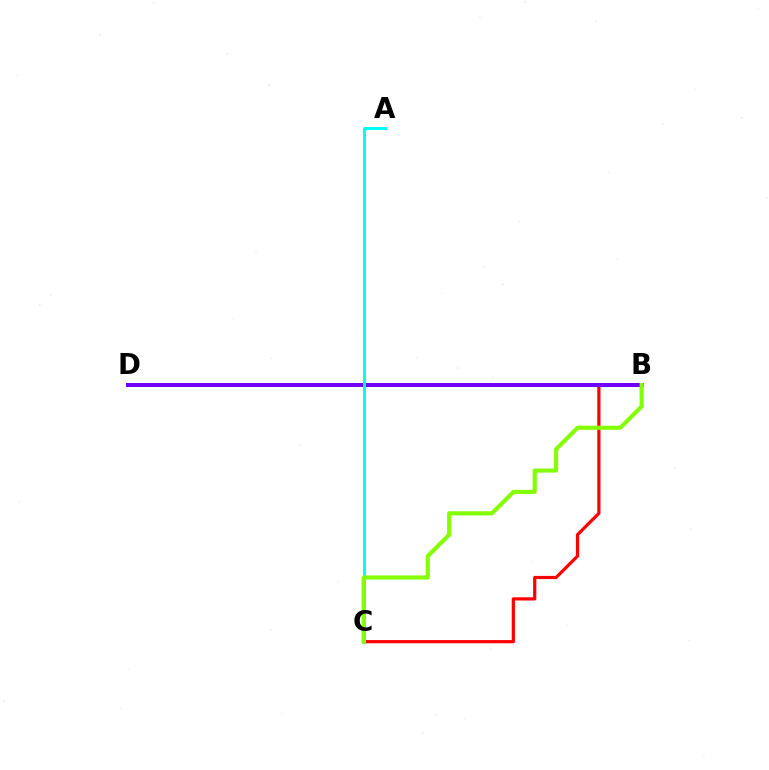{('B', 'C'): [{'color': '#ff0000', 'line_style': 'solid', 'thickness': 2.31}, {'color': '#84ff00', 'line_style': 'solid', 'thickness': 2.98}], ('B', 'D'): [{'color': '#7200ff', 'line_style': 'solid', 'thickness': 2.88}], ('A', 'C'): [{'color': '#00fff6', 'line_style': 'solid', 'thickness': 2.17}]}